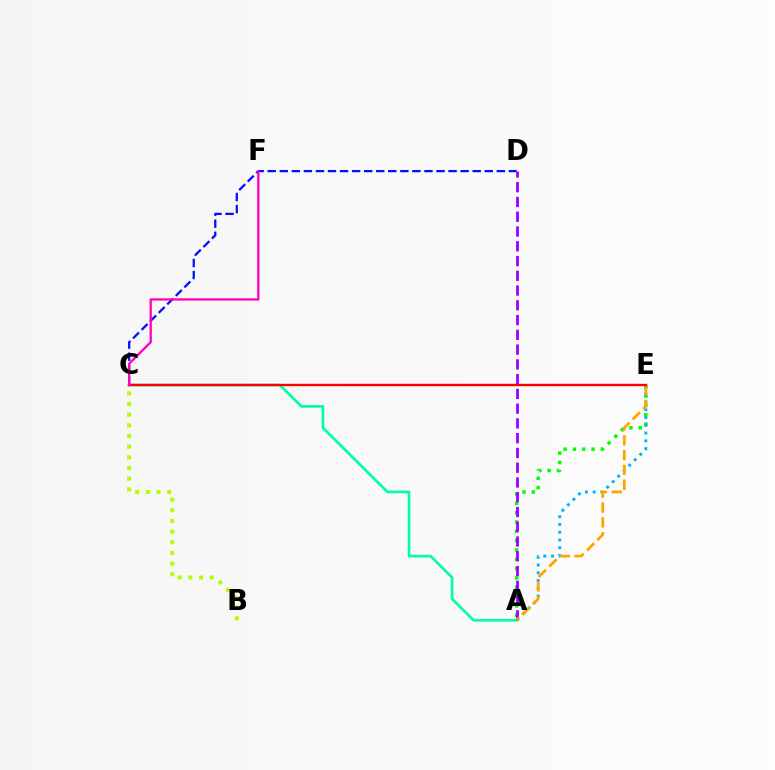{('A', 'E'): [{'color': '#08ff00', 'line_style': 'dotted', 'thickness': 2.53}, {'color': '#00b5ff', 'line_style': 'dotted', 'thickness': 2.11}, {'color': '#ffa500', 'line_style': 'dashed', 'thickness': 2.01}], ('C', 'D'): [{'color': '#0010ff', 'line_style': 'dashed', 'thickness': 1.64}], ('B', 'C'): [{'color': '#b3ff00', 'line_style': 'dotted', 'thickness': 2.9}], ('A', 'C'): [{'color': '#00ff9d', 'line_style': 'solid', 'thickness': 1.9}], ('A', 'D'): [{'color': '#9b00ff', 'line_style': 'dashed', 'thickness': 2.01}], ('C', 'E'): [{'color': '#ff0000', 'line_style': 'solid', 'thickness': 1.71}], ('C', 'F'): [{'color': '#ff00bd', 'line_style': 'solid', 'thickness': 1.65}]}